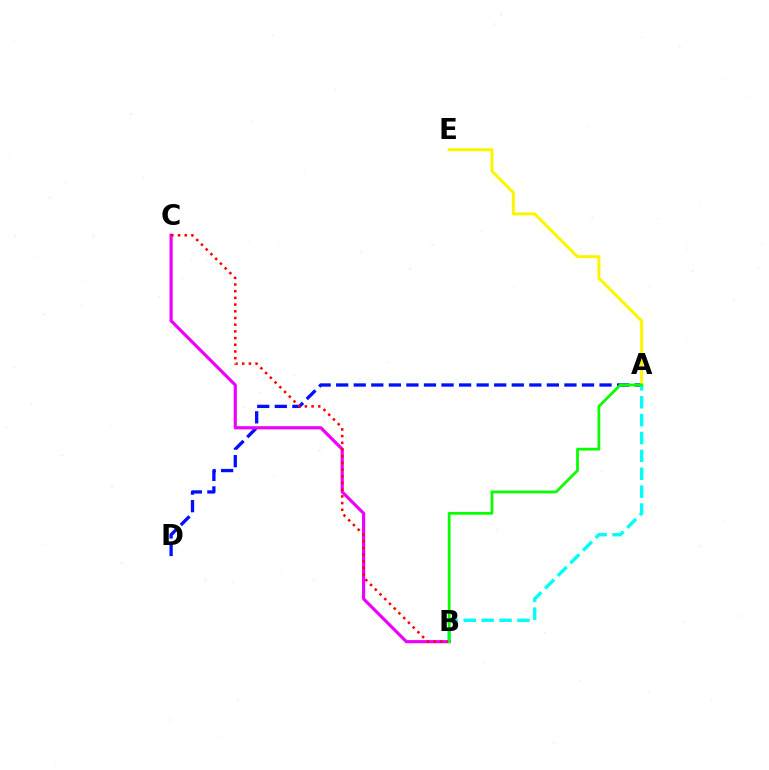{('A', 'D'): [{'color': '#0010ff', 'line_style': 'dashed', 'thickness': 2.39}], ('A', 'E'): [{'color': '#fcf500', 'line_style': 'solid', 'thickness': 2.15}], ('A', 'B'): [{'color': '#00fff6', 'line_style': 'dashed', 'thickness': 2.43}, {'color': '#08ff00', 'line_style': 'solid', 'thickness': 1.99}], ('B', 'C'): [{'color': '#ee00ff', 'line_style': 'solid', 'thickness': 2.28}, {'color': '#ff0000', 'line_style': 'dotted', 'thickness': 1.82}]}